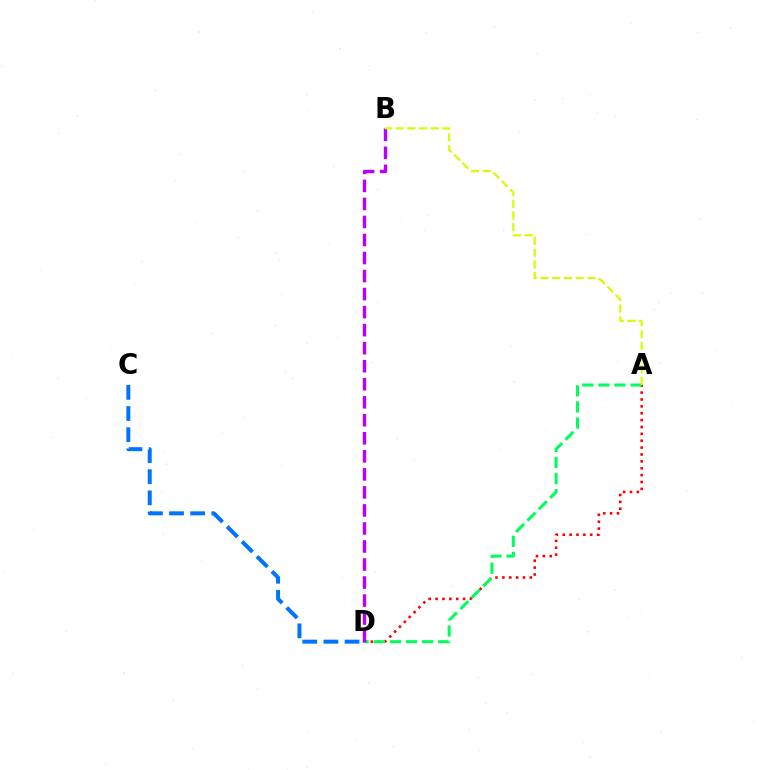{('A', 'D'): [{'color': '#ff0000', 'line_style': 'dotted', 'thickness': 1.87}, {'color': '#00ff5c', 'line_style': 'dashed', 'thickness': 2.19}], ('B', 'D'): [{'color': '#b900ff', 'line_style': 'dashed', 'thickness': 2.45}], ('A', 'B'): [{'color': '#d1ff00', 'line_style': 'dashed', 'thickness': 1.59}], ('C', 'D'): [{'color': '#0074ff', 'line_style': 'dashed', 'thickness': 2.87}]}